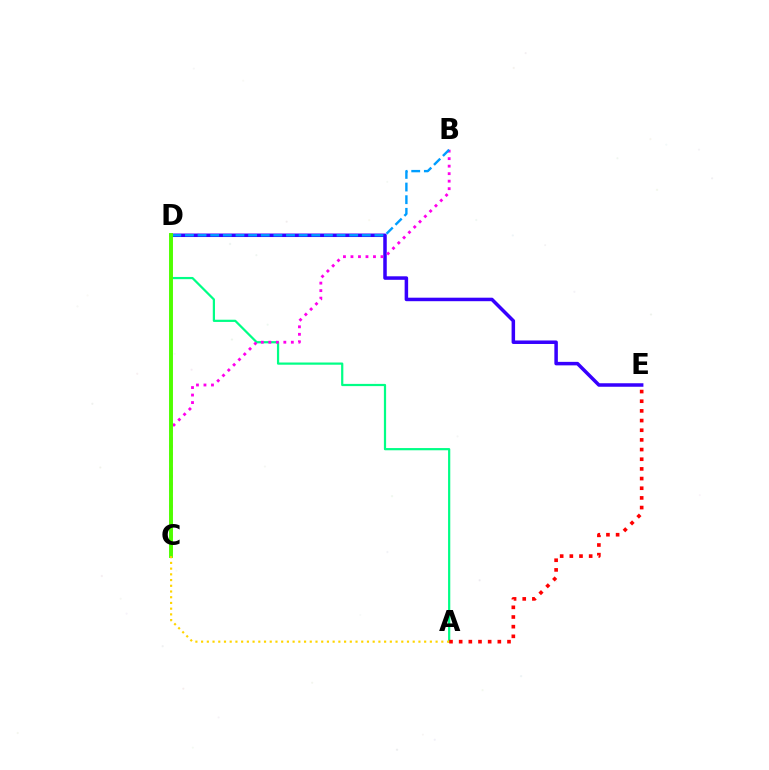{('A', 'D'): [{'color': '#00ff86', 'line_style': 'solid', 'thickness': 1.6}], ('A', 'E'): [{'color': '#ff0000', 'line_style': 'dotted', 'thickness': 2.63}], ('D', 'E'): [{'color': '#3700ff', 'line_style': 'solid', 'thickness': 2.52}], ('B', 'C'): [{'color': '#ff00ed', 'line_style': 'dotted', 'thickness': 2.04}], ('B', 'D'): [{'color': '#009eff', 'line_style': 'dashed', 'thickness': 1.72}], ('C', 'D'): [{'color': '#4fff00', 'line_style': 'solid', 'thickness': 2.83}], ('A', 'C'): [{'color': '#ffd500', 'line_style': 'dotted', 'thickness': 1.55}]}